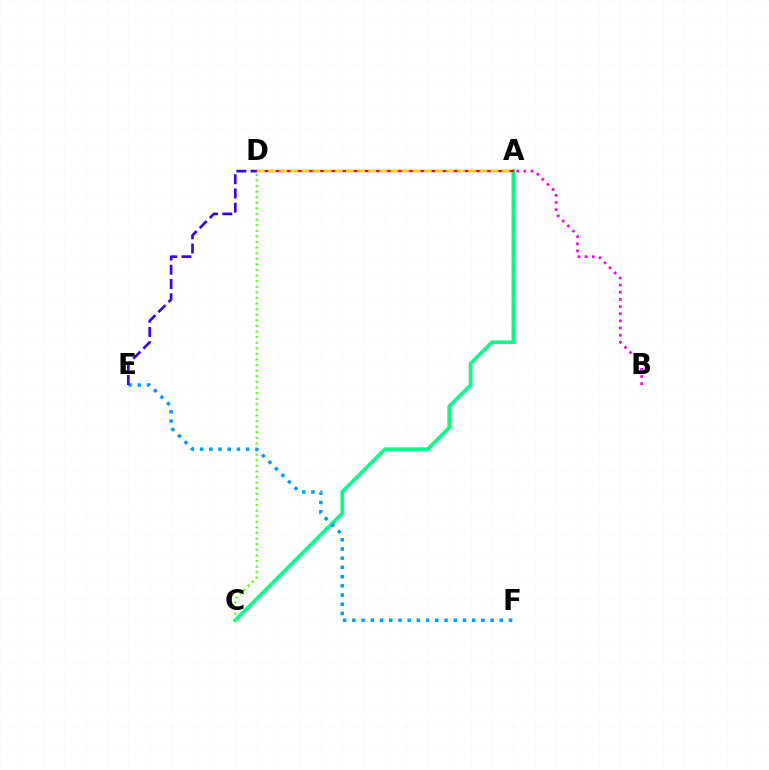{('A', 'C'): [{'color': '#00ff86', 'line_style': 'solid', 'thickness': 2.62}], ('C', 'D'): [{'color': '#4fff00', 'line_style': 'dotted', 'thickness': 1.52}], ('E', 'F'): [{'color': '#009eff', 'line_style': 'dotted', 'thickness': 2.5}], ('D', 'E'): [{'color': '#3700ff', 'line_style': 'dashed', 'thickness': 1.93}], ('A', 'D'): [{'color': '#ff0000', 'line_style': 'solid', 'thickness': 1.66}, {'color': '#ffd500', 'line_style': 'dashed', 'thickness': 1.51}], ('A', 'B'): [{'color': '#ff00ed', 'line_style': 'dotted', 'thickness': 1.95}]}